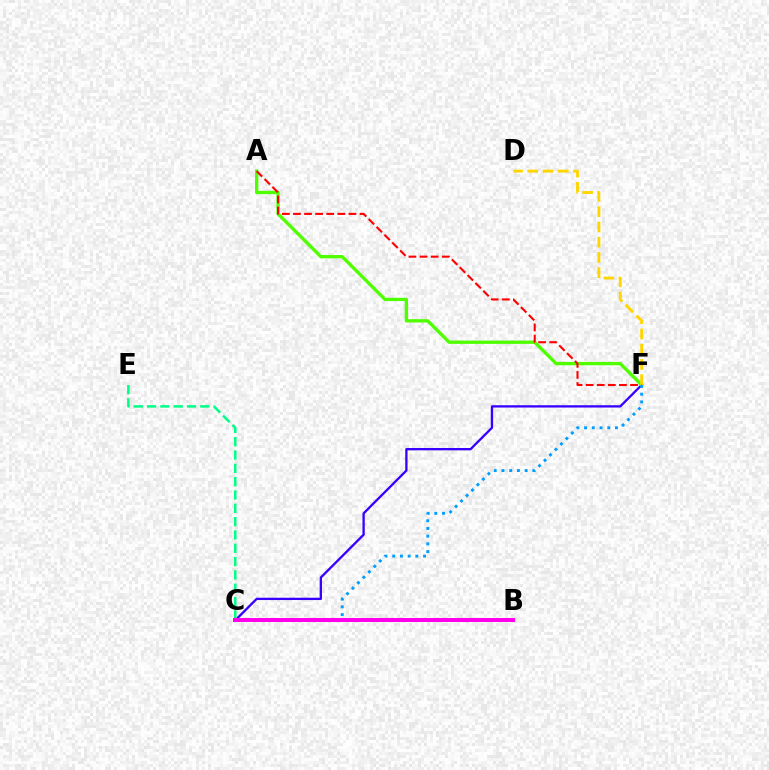{('C', 'F'): [{'color': '#3700ff', 'line_style': 'solid', 'thickness': 1.66}, {'color': '#009eff', 'line_style': 'dotted', 'thickness': 2.1}], ('A', 'F'): [{'color': '#4fff00', 'line_style': 'solid', 'thickness': 2.39}, {'color': '#ff0000', 'line_style': 'dashed', 'thickness': 1.51}], ('D', 'F'): [{'color': '#ffd500', 'line_style': 'dashed', 'thickness': 2.07}], ('C', 'E'): [{'color': '#00ff86', 'line_style': 'dashed', 'thickness': 1.81}], ('B', 'C'): [{'color': '#ff00ed', 'line_style': 'solid', 'thickness': 2.89}]}